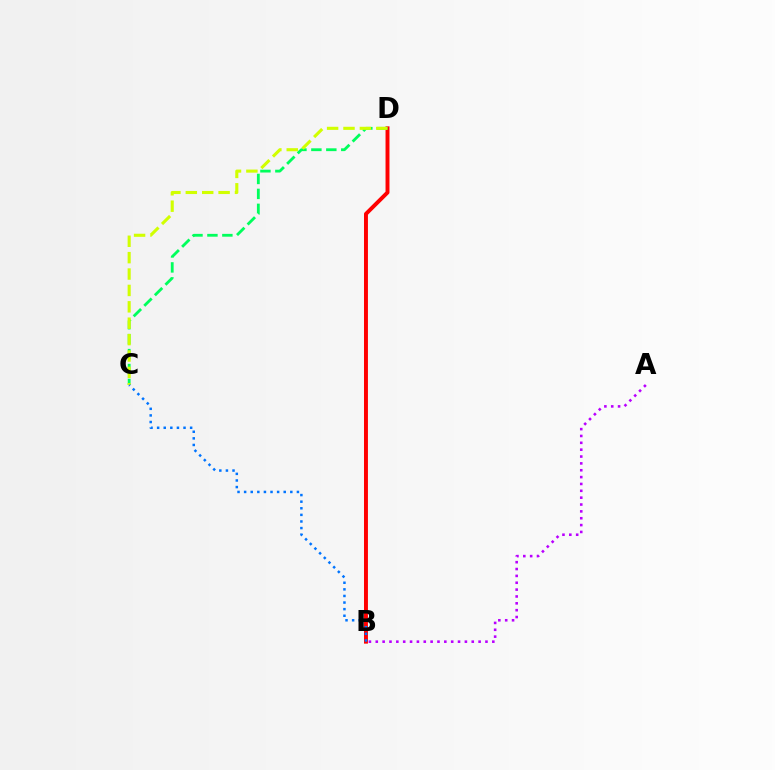{('B', 'D'): [{'color': '#ff0000', 'line_style': 'solid', 'thickness': 2.83}], ('A', 'B'): [{'color': '#b900ff', 'line_style': 'dotted', 'thickness': 1.86}], ('C', 'D'): [{'color': '#00ff5c', 'line_style': 'dashed', 'thickness': 2.03}, {'color': '#d1ff00', 'line_style': 'dashed', 'thickness': 2.23}], ('B', 'C'): [{'color': '#0074ff', 'line_style': 'dotted', 'thickness': 1.79}]}